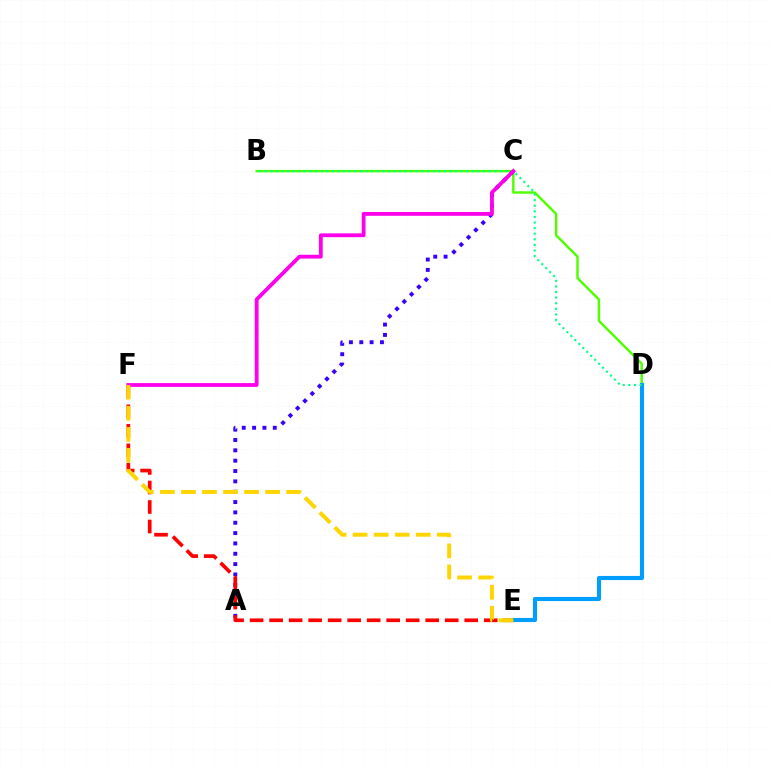{('B', 'D'): [{'color': '#4fff00', 'line_style': 'solid', 'thickness': 1.76}, {'color': '#00ff86', 'line_style': 'dotted', 'thickness': 1.52}], ('A', 'C'): [{'color': '#3700ff', 'line_style': 'dotted', 'thickness': 2.81}], ('E', 'F'): [{'color': '#ff0000', 'line_style': 'dashed', 'thickness': 2.65}, {'color': '#ffd500', 'line_style': 'dashed', 'thickness': 2.86}], ('D', 'E'): [{'color': '#009eff', 'line_style': 'solid', 'thickness': 2.96}], ('C', 'F'): [{'color': '#ff00ed', 'line_style': 'solid', 'thickness': 2.74}]}